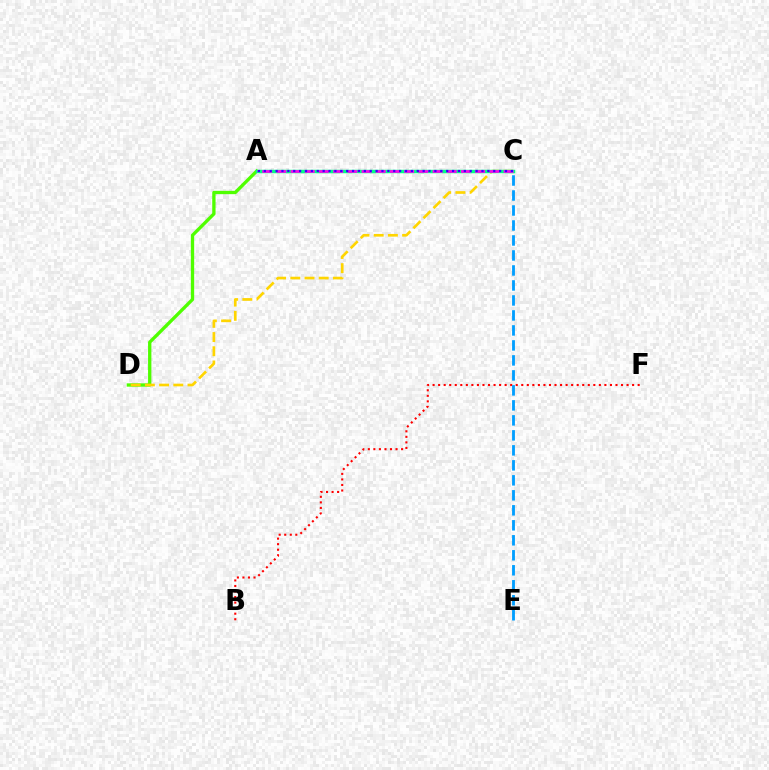{('A', 'D'): [{'color': '#4fff00', 'line_style': 'solid', 'thickness': 2.39}], ('C', 'D'): [{'color': '#ffd500', 'line_style': 'dashed', 'thickness': 1.93}], ('A', 'C'): [{'color': '#00ff86', 'line_style': 'solid', 'thickness': 2.49}, {'color': '#ff00ed', 'line_style': 'dashed', 'thickness': 1.93}, {'color': '#3700ff', 'line_style': 'dotted', 'thickness': 1.6}], ('B', 'F'): [{'color': '#ff0000', 'line_style': 'dotted', 'thickness': 1.51}], ('C', 'E'): [{'color': '#009eff', 'line_style': 'dashed', 'thickness': 2.04}]}